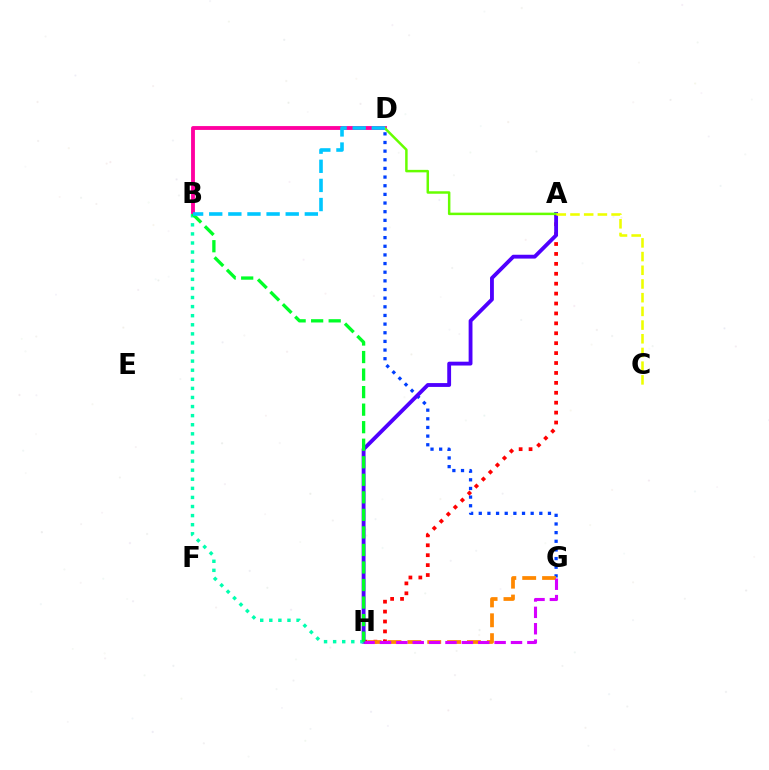{('D', 'G'): [{'color': '#003fff', 'line_style': 'dotted', 'thickness': 2.35}], ('A', 'H'): [{'color': '#ff0000', 'line_style': 'dotted', 'thickness': 2.69}, {'color': '#4f00ff', 'line_style': 'solid', 'thickness': 2.76}], ('G', 'H'): [{'color': '#ff8800', 'line_style': 'dashed', 'thickness': 2.7}, {'color': '#d600ff', 'line_style': 'dashed', 'thickness': 2.23}], ('B', 'D'): [{'color': '#ff00a0', 'line_style': 'solid', 'thickness': 2.77}, {'color': '#00c7ff', 'line_style': 'dashed', 'thickness': 2.6}], ('A', 'D'): [{'color': '#66ff00', 'line_style': 'solid', 'thickness': 1.79}], ('B', 'H'): [{'color': '#00ffaf', 'line_style': 'dotted', 'thickness': 2.47}, {'color': '#00ff27', 'line_style': 'dashed', 'thickness': 2.38}], ('A', 'C'): [{'color': '#eeff00', 'line_style': 'dashed', 'thickness': 1.86}]}